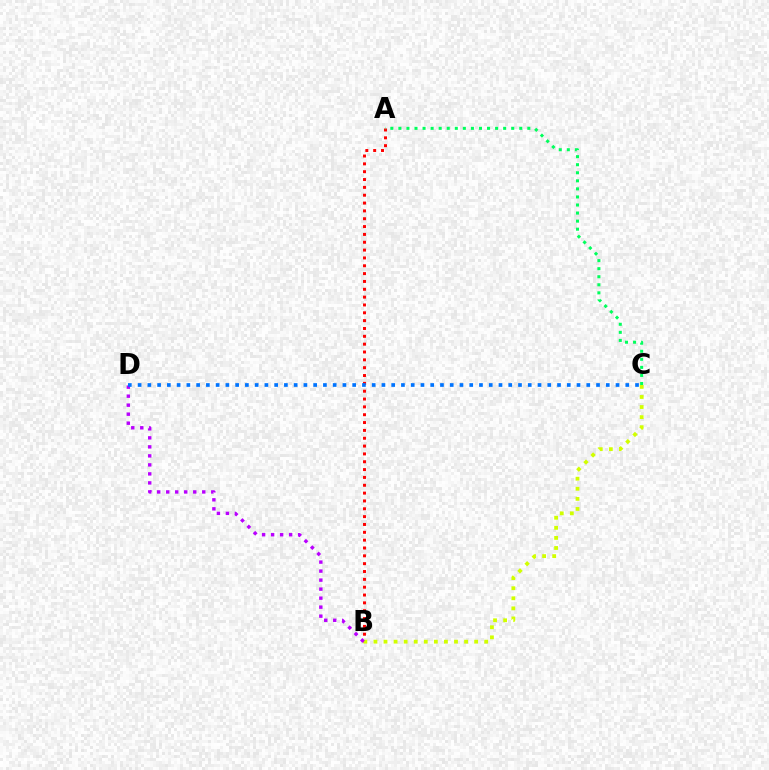{('A', 'B'): [{'color': '#ff0000', 'line_style': 'dotted', 'thickness': 2.13}], ('B', 'C'): [{'color': '#d1ff00', 'line_style': 'dotted', 'thickness': 2.74}], ('B', 'D'): [{'color': '#b900ff', 'line_style': 'dotted', 'thickness': 2.45}], ('C', 'D'): [{'color': '#0074ff', 'line_style': 'dotted', 'thickness': 2.65}], ('A', 'C'): [{'color': '#00ff5c', 'line_style': 'dotted', 'thickness': 2.19}]}